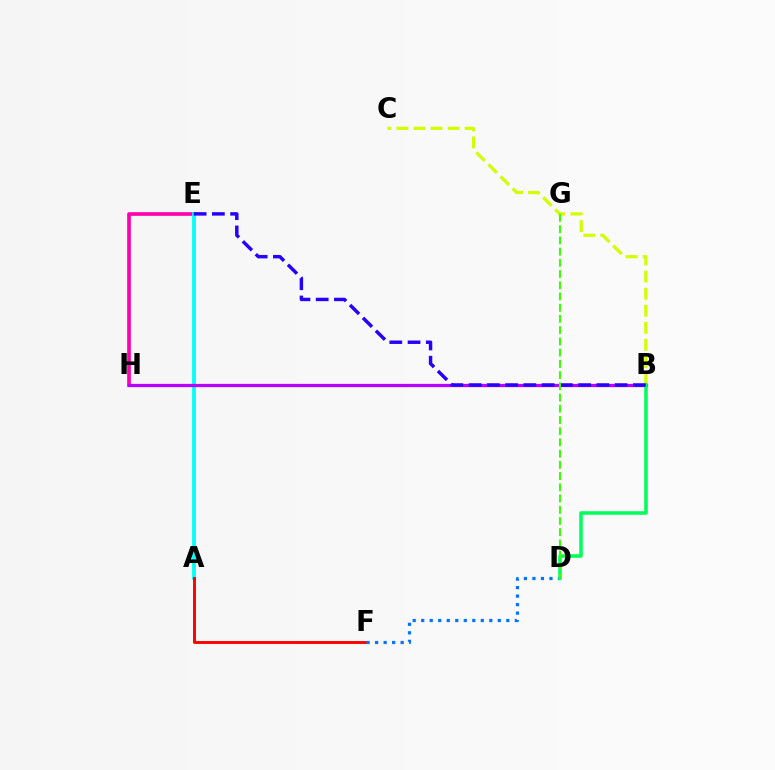{('E', 'H'): [{'color': '#ff00ac', 'line_style': 'solid', 'thickness': 2.64}], ('B', 'C'): [{'color': '#d1ff00', 'line_style': 'dashed', 'thickness': 2.32}], ('A', 'E'): [{'color': '#00fff6', 'line_style': 'solid', 'thickness': 2.7}], ('A', 'F'): [{'color': '#ff0000', 'line_style': 'solid', 'thickness': 2.1}], ('B', 'H'): [{'color': '#ff9400', 'line_style': 'dashed', 'thickness': 2.04}, {'color': '#b900ff', 'line_style': 'solid', 'thickness': 2.34}], ('D', 'F'): [{'color': '#0074ff', 'line_style': 'dotted', 'thickness': 2.31}], ('B', 'D'): [{'color': '#00ff5c', 'line_style': 'solid', 'thickness': 2.55}], ('B', 'E'): [{'color': '#2500ff', 'line_style': 'dashed', 'thickness': 2.48}], ('D', 'G'): [{'color': '#3dff00', 'line_style': 'dashed', 'thickness': 1.52}]}